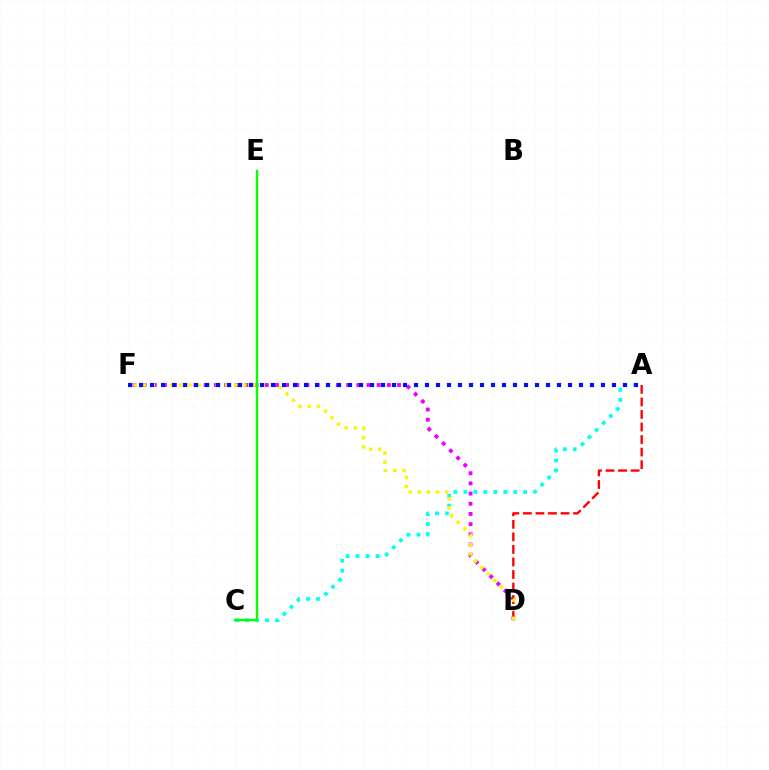{('D', 'F'): [{'color': '#ee00ff', 'line_style': 'dotted', 'thickness': 2.77}, {'color': '#fcf500', 'line_style': 'dotted', 'thickness': 2.49}], ('A', 'C'): [{'color': '#00fff6', 'line_style': 'dotted', 'thickness': 2.71}], ('A', 'D'): [{'color': '#ff0000', 'line_style': 'dashed', 'thickness': 1.7}], ('A', 'F'): [{'color': '#0010ff', 'line_style': 'dotted', 'thickness': 2.99}], ('C', 'E'): [{'color': '#08ff00', 'line_style': 'solid', 'thickness': 1.71}]}